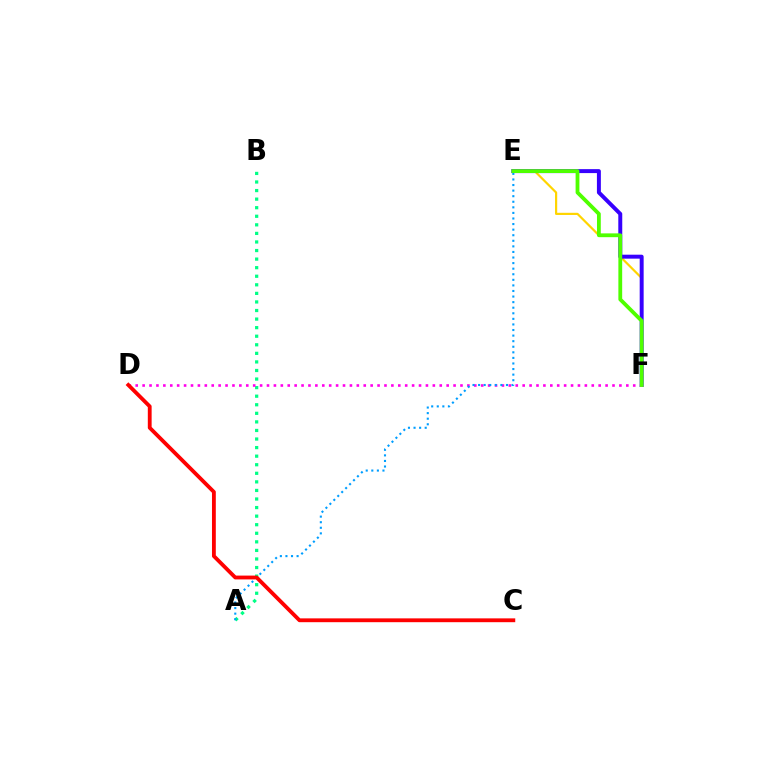{('E', 'F'): [{'color': '#ffd500', 'line_style': 'solid', 'thickness': 1.57}, {'color': '#3700ff', 'line_style': 'solid', 'thickness': 2.85}, {'color': '#4fff00', 'line_style': 'solid', 'thickness': 2.74}], ('A', 'B'): [{'color': '#00ff86', 'line_style': 'dotted', 'thickness': 2.33}], ('D', 'F'): [{'color': '#ff00ed', 'line_style': 'dotted', 'thickness': 1.88}], ('A', 'E'): [{'color': '#009eff', 'line_style': 'dotted', 'thickness': 1.52}], ('C', 'D'): [{'color': '#ff0000', 'line_style': 'solid', 'thickness': 2.75}]}